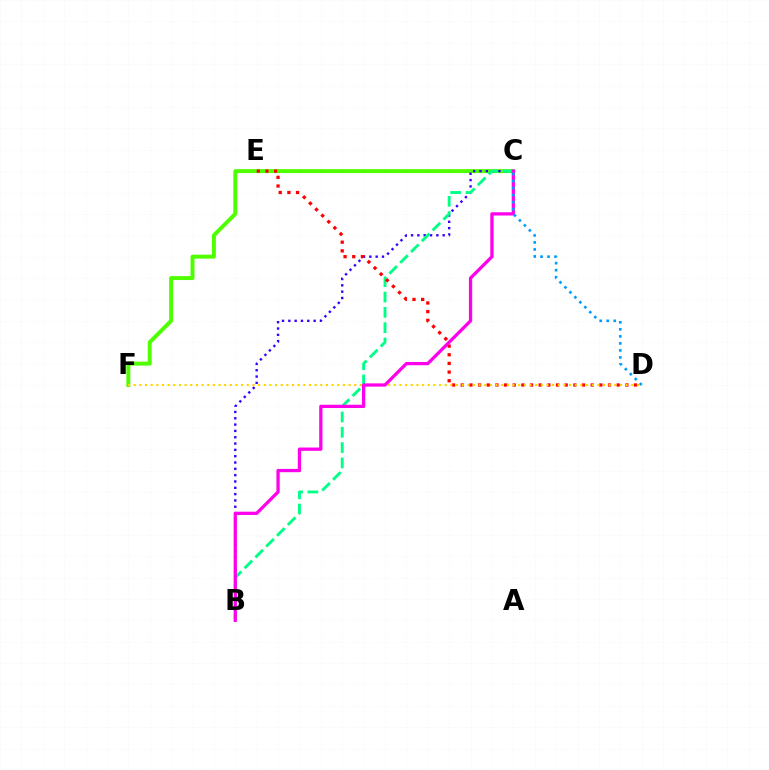{('C', 'F'): [{'color': '#4fff00', 'line_style': 'solid', 'thickness': 2.84}], ('B', 'C'): [{'color': '#3700ff', 'line_style': 'dotted', 'thickness': 1.72}, {'color': '#00ff86', 'line_style': 'dashed', 'thickness': 2.08}, {'color': '#ff00ed', 'line_style': 'solid', 'thickness': 2.36}], ('D', 'E'): [{'color': '#ff0000', 'line_style': 'dotted', 'thickness': 2.35}], ('D', 'F'): [{'color': '#ffd500', 'line_style': 'dotted', 'thickness': 1.54}], ('C', 'D'): [{'color': '#009eff', 'line_style': 'dotted', 'thickness': 1.91}]}